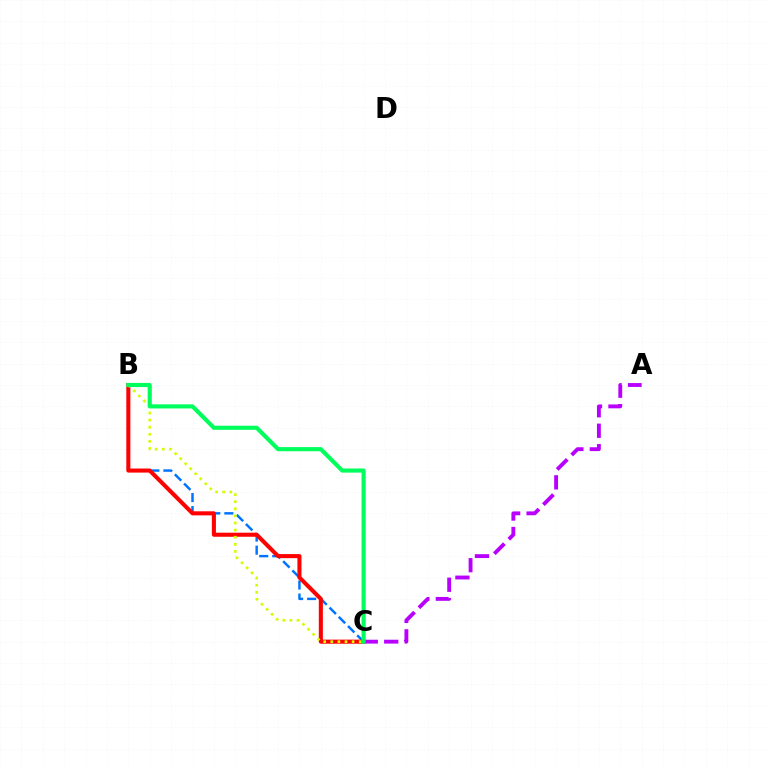{('B', 'C'): [{'color': '#0074ff', 'line_style': 'dashed', 'thickness': 1.77}, {'color': '#ff0000', 'line_style': 'solid', 'thickness': 2.93}, {'color': '#d1ff00', 'line_style': 'dotted', 'thickness': 1.93}, {'color': '#00ff5c', 'line_style': 'solid', 'thickness': 2.97}], ('A', 'C'): [{'color': '#b900ff', 'line_style': 'dashed', 'thickness': 2.78}]}